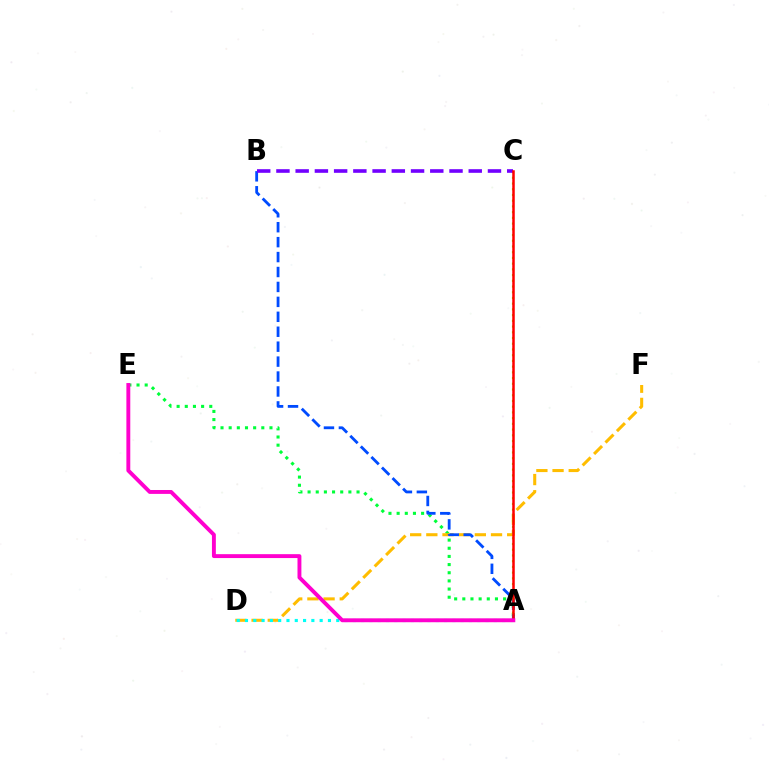{('A', 'E'): [{'color': '#00ff39', 'line_style': 'dotted', 'thickness': 2.22}, {'color': '#ff00cf', 'line_style': 'solid', 'thickness': 2.81}], ('D', 'F'): [{'color': '#ffbd00', 'line_style': 'dashed', 'thickness': 2.2}], ('A', 'C'): [{'color': '#84ff00', 'line_style': 'dotted', 'thickness': 1.55}, {'color': '#ff0000', 'line_style': 'solid', 'thickness': 1.8}], ('A', 'B'): [{'color': '#004bff', 'line_style': 'dashed', 'thickness': 2.03}], ('B', 'C'): [{'color': '#7200ff', 'line_style': 'dashed', 'thickness': 2.61}], ('A', 'D'): [{'color': '#00fff6', 'line_style': 'dotted', 'thickness': 2.25}]}